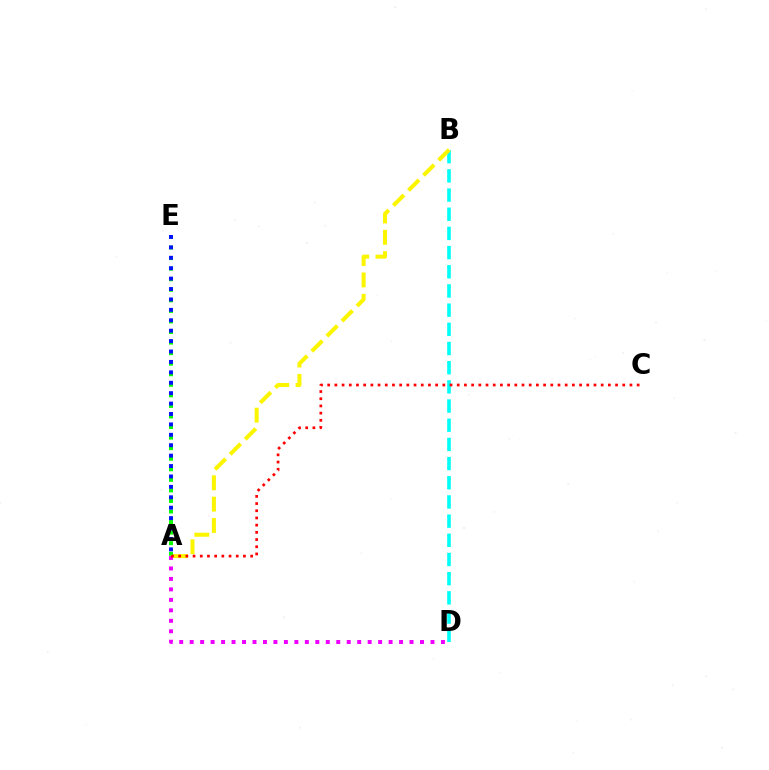{('A', 'E'): [{'color': '#08ff00', 'line_style': 'dotted', 'thickness': 2.87}, {'color': '#0010ff', 'line_style': 'dotted', 'thickness': 2.83}], ('A', 'D'): [{'color': '#ee00ff', 'line_style': 'dotted', 'thickness': 2.84}], ('B', 'D'): [{'color': '#00fff6', 'line_style': 'dashed', 'thickness': 2.61}], ('A', 'B'): [{'color': '#fcf500', 'line_style': 'dashed', 'thickness': 2.9}], ('A', 'C'): [{'color': '#ff0000', 'line_style': 'dotted', 'thickness': 1.96}]}